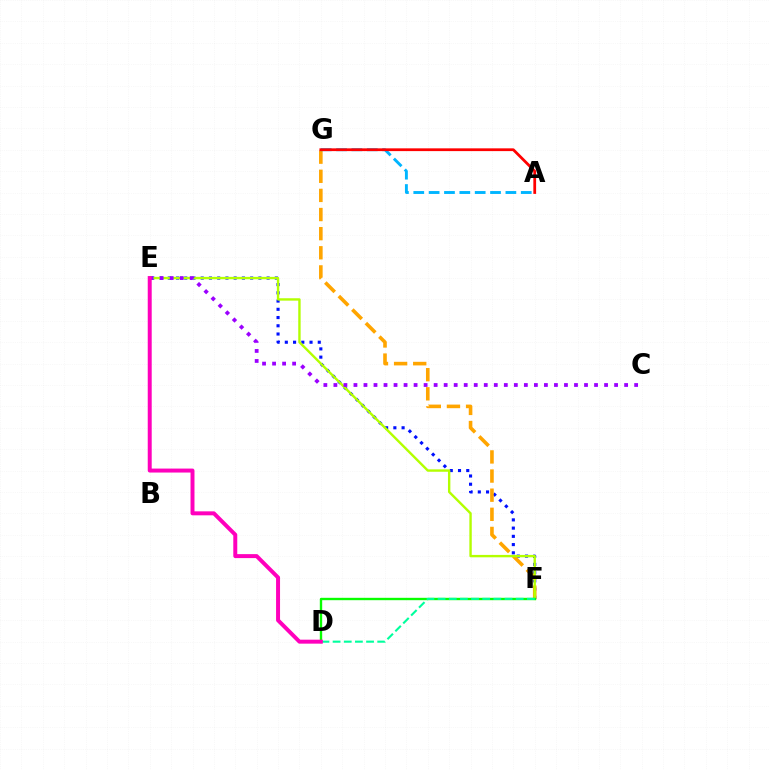{('E', 'F'): [{'color': '#0010ff', 'line_style': 'dotted', 'thickness': 2.24}, {'color': '#b3ff00', 'line_style': 'solid', 'thickness': 1.72}], ('F', 'G'): [{'color': '#ffa500', 'line_style': 'dashed', 'thickness': 2.6}], ('A', 'G'): [{'color': '#00b5ff', 'line_style': 'dashed', 'thickness': 2.09}, {'color': '#ff0000', 'line_style': 'solid', 'thickness': 1.99}], ('D', 'F'): [{'color': '#08ff00', 'line_style': 'solid', 'thickness': 1.71}, {'color': '#00ff9d', 'line_style': 'dashed', 'thickness': 1.52}], ('C', 'E'): [{'color': '#9b00ff', 'line_style': 'dotted', 'thickness': 2.72}], ('D', 'E'): [{'color': '#ff00bd', 'line_style': 'solid', 'thickness': 2.86}]}